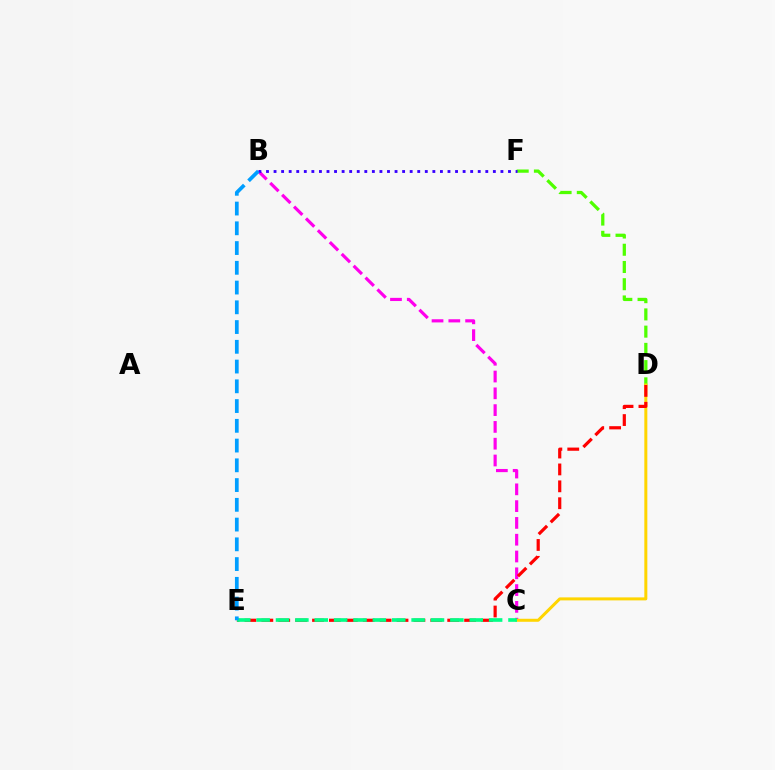{('D', 'F'): [{'color': '#4fff00', 'line_style': 'dashed', 'thickness': 2.34}], ('B', 'C'): [{'color': '#ff00ed', 'line_style': 'dashed', 'thickness': 2.28}], ('C', 'D'): [{'color': '#ffd500', 'line_style': 'solid', 'thickness': 2.16}], ('B', 'F'): [{'color': '#3700ff', 'line_style': 'dotted', 'thickness': 2.05}], ('D', 'E'): [{'color': '#ff0000', 'line_style': 'dashed', 'thickness': 2.3}], ('C', 'E'): [{'color': '#00ff86', 'line_style': 'dashed', 'thickness': 2.63}], ('B', 'E'): [{'color': '#009eff', 'line_style': 'dashed', 'thickness': 2.68}]}